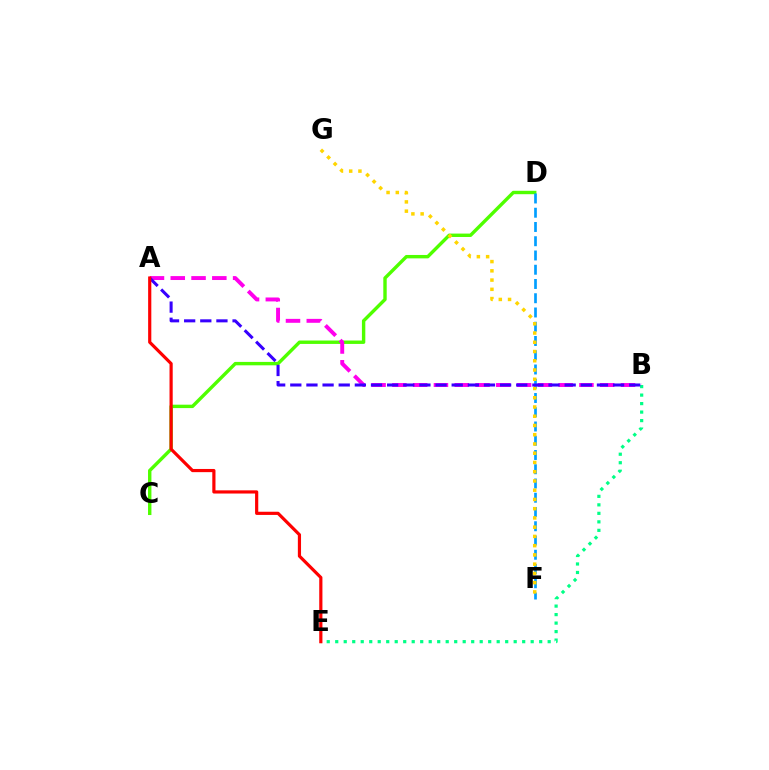{('C', 'D'): [{'color': '#4fff00', 'line_style': 'solid', 'thickness': 2.45}], ('A', 'B'): [{'color': '#ff00ed', 'line_style': 'dashed', 'thickness': 2.82}, {'color': '#3700ff', 'line_style': 'dashed', 'thickness': 2.19}], ('D', 'F'): [{'color': '#009eff', 'line_style': 'dashed', 'thickness': 1.94}], ('F', 'G'): [{'color': '#ffd500', 'line_style': 'dotted', 'thickness': 2.51}], ('B', 'E'): [{'color': '#00ff86', 'line_style': 'dotted', 'thickness': 2.31}], ('A', 'E'): [{'color': '#ff0000', 'line_style': 'solid', 'thickness': 2.29}]}